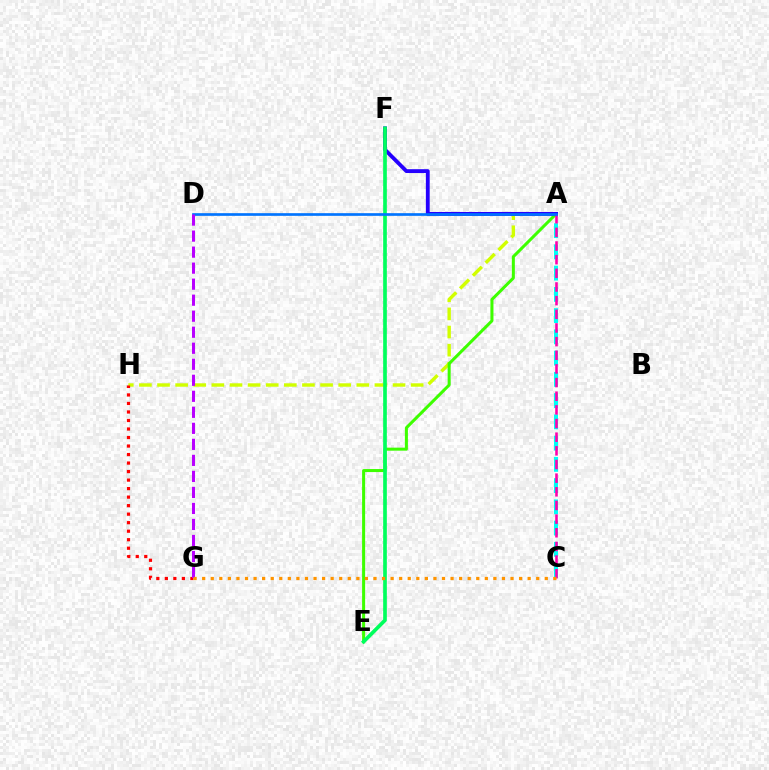{('A', 'C'): [{'color': '#00fff6', 'line_style': 'dashed', 'thickness': 2.89}, {'color': '#ff00ac', 'line_style': 'dashed', 'thickness': 1.85}], ('A', 'H'): [{'color': '#d1ff00', 'line_style': 'dashed', 'thickness': 2.46}], ('G', 'H'): [{'color': '#ff0000', 'line_style': 'dotted', 'thickness': 2.31}], ('A', 'E'): [{'color': '#3dff00', 'line_style': 'solid', 'thickness': 2.18}], ('A', 'F'): [{'color': '#2500ff', 'line_style': 'solid', 'thickness': 2.76}], ('E', 'F'): [{'color': '#00ff5c', 'line_style': 'solid', 'thickness': 2.64}], ('A', 'D'): [{'color': '#0074ff', 'line_style': 'solid', 'thickness': 1.92}], ('D', 'G'): [{'color': '#b900ff', 'line_style': 'dashed', 'thickness': 2.18}], ('C', 'G'): [{'color': '#ff9400', 'line_style': 'dotted', 'thickness': 2.33}]}